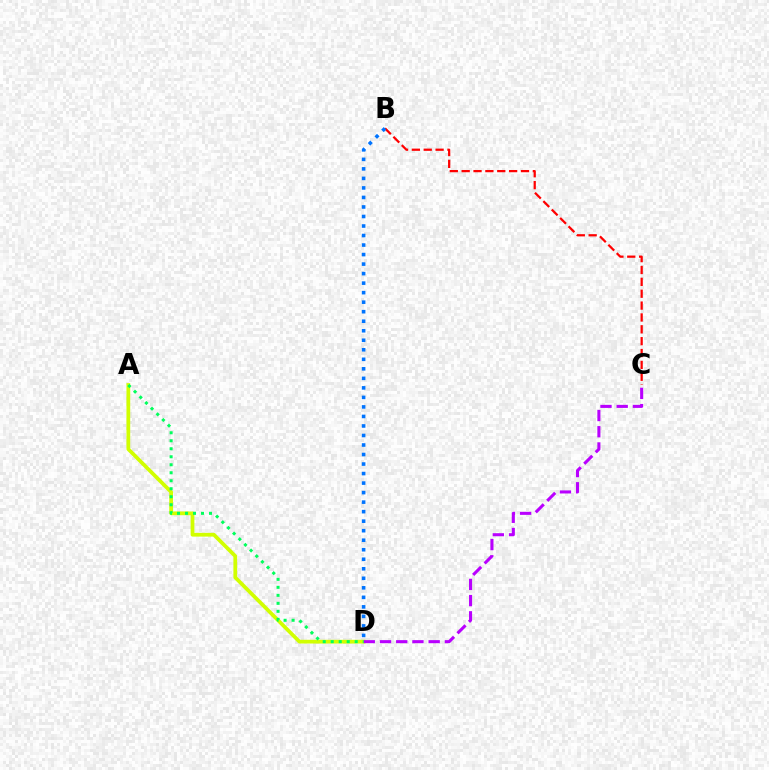{('A', 'D'): [{'color': '#d1ff00', 'line_style': 'solid', 'thickness': 2.7}, {'color': '#00ff5c', 'line_style': 'dotted', 'thickness': 2.17}], ('B', 'C'): [{'color': '#ff0000', 'line_style': 'dashed', 'thickness': 1.61}], ('C', 'D'): [{'color': '#b900ff', 'line_style': 'dashed', 'thickness': 2.2}], ('B', 'D'): [{'color': '#0074ff', 'line_style': 'dotted', 'thickness': 2.59}]}